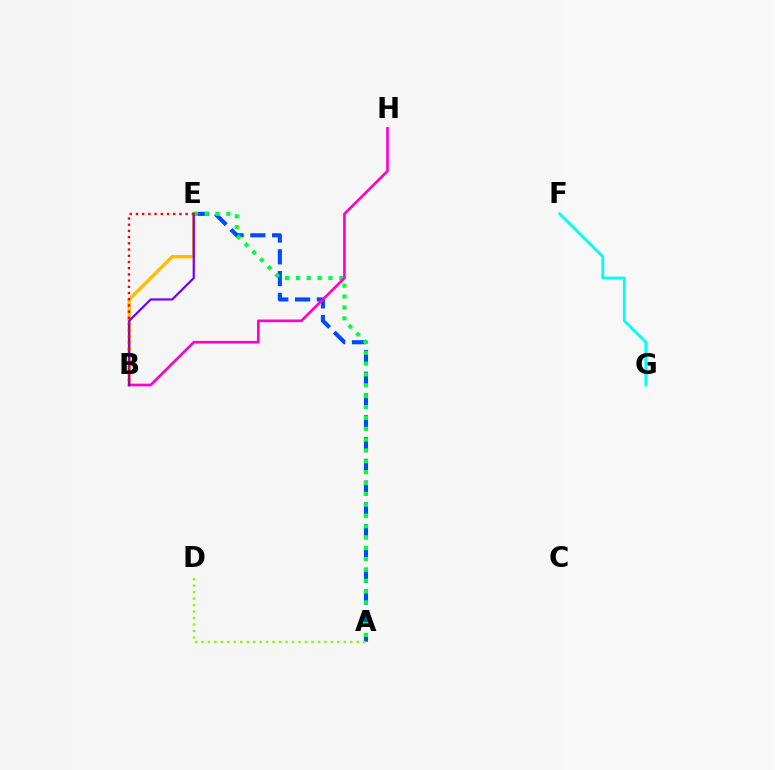{('B', 'E'): [{'color': '#ffbd00', 'line_style': 'solid', 'thickness': 2.44}, {'color': '#7200ff', 'line_style': 'solid', 'thickness': 1.59}, {'color': '#ff0000', 'line_style': 'dotted', 'thickness': 1.69}], ('A', 'E'): [{'color': '#004bff', 'line_style': 'dashed', 'thickness': 2.96}, {'color': '#00ff39', 'line_style': 'dotted', 'thickness': 2.95}], ('B', 'H'): [{'color': '#ff00cf', 'line_style': 'solid', 'thickness': 1.91}], ('F', 'G'): [{'color': '#00fff6', 'line_style': 'solid', 'thickness': 2.07}], ('A', 'D'): [{'color': '#84ff00', 'line_style': 'dotted', 'thickness': 1.76}]}